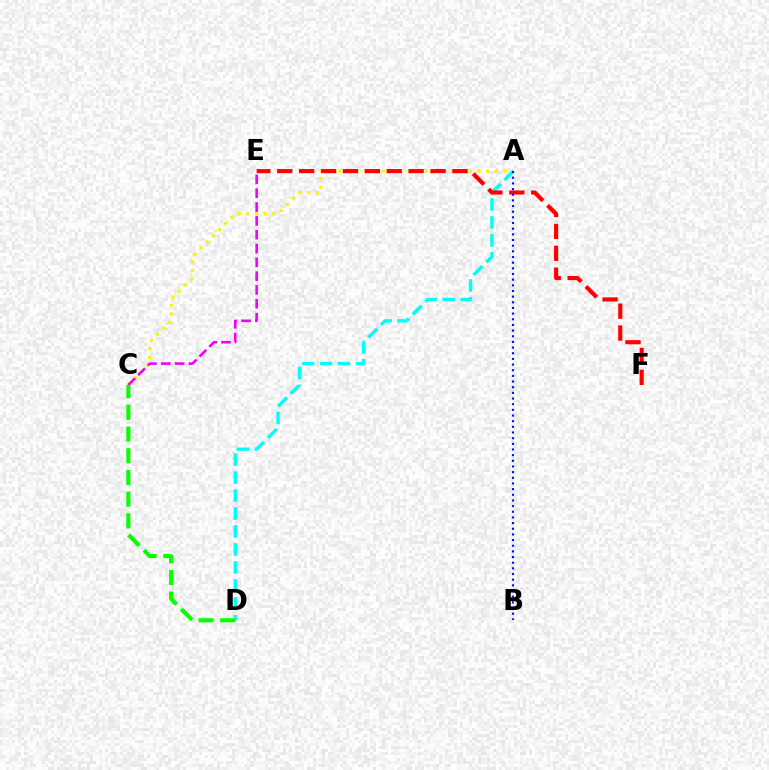{('A', 'C'): [{'color': '#fcf500', 'line_style': 'dotted', 'thickness': 2.37}], ('A', 'D'): [{'color': '#00fff6', 'line_style': 'dashed', 'thickness': 2.44}], ('C', 'E'): [{'color': '#ee00ff', 'line_style': 'dashed', 'thickness': 1.88}], ('E', 'F'): [{'color': '#ff0000', 'line_style': 'dashed', 'thickness': 2.97}], ('A', 'B'): [{'color': '#0010ff', 'line_style': 'dotted', 'thickness': 1.54}], ('C', 'D'): [{'color': '#08ff00', 'line_style': 'dashed', 'thickness': 2.95}]}